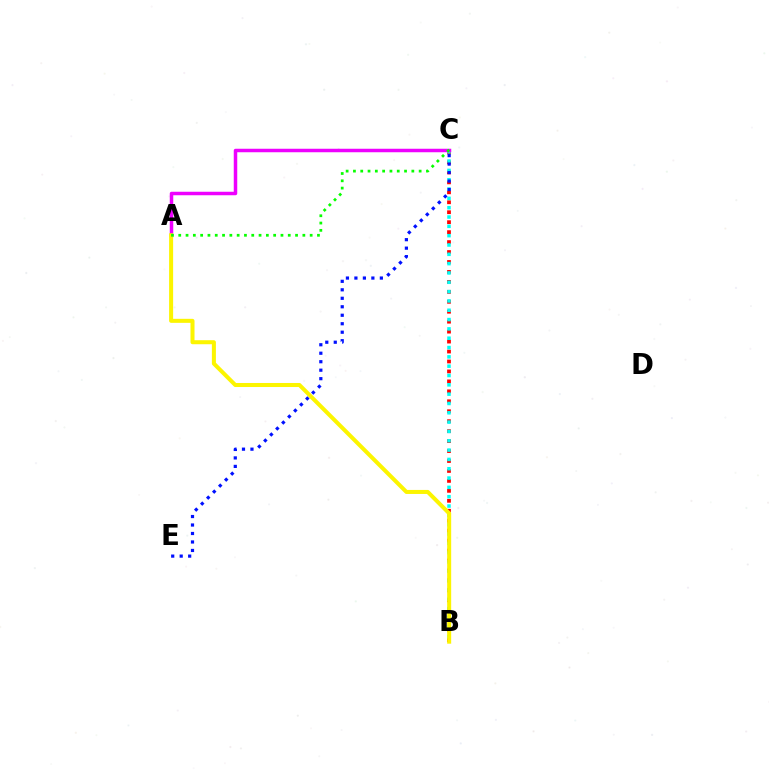{('B', 'C'): [{'color': '#ff0000', 'line_style': 'dotted', 'thickness': 2.7}, {'color': '#00fff6', 'line_style': 'dotted', 'thickness': 2.53}], ('A', 'C'): [{'color': '#ee00ff', 'line_style': 'solid', 'thickness': 2.52}, {'color': '#08ff00', 'line_style': 'dotted', 'thickness': 1.98}], ('A', 'B'): [{'color': '#fcf500', 'line_style': 'solid', 'thickness': 2.9}], ('C', 'E'): [{'color': '#0010ff', 'line_style': 'dotted', 'thickness': 2.3}]}